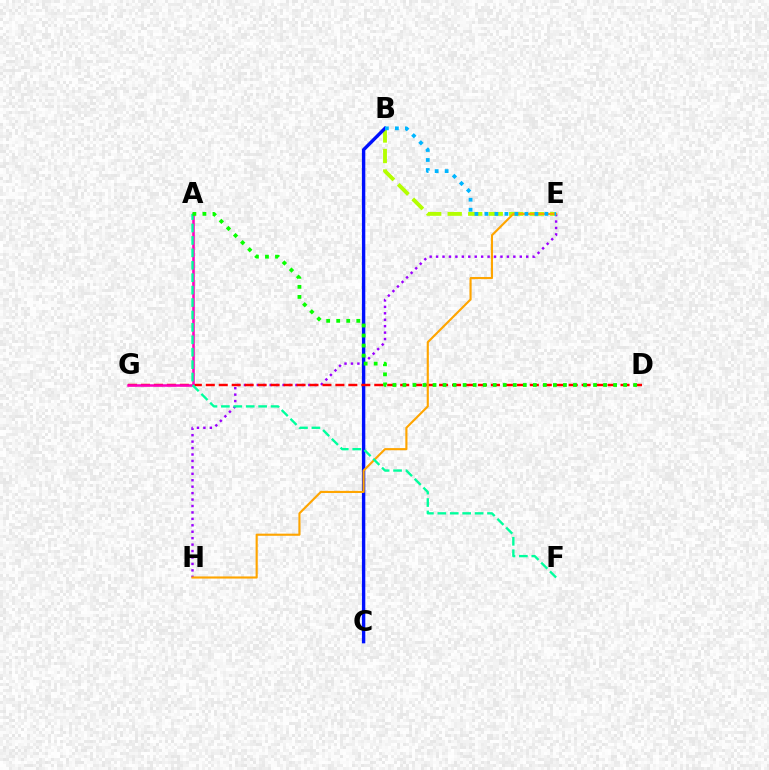{('E', 'H'): [{'color': '#9b00ff', 'line_style': 'dotted', 'thickness': 1.75}, {'color': '#ffa500', 'line_style': 'solid', 'thickness': 1.54}], ('B', 'E'): [{'color': '#b3ff00', 'line_style': 'dashed', 'thickness': 2.79}, {'color': '#00b5ff', 'line_style': 'dotted', 'thickness': 2.72}], ('B', 'C'): [{'color': '#0010ff', 'line_style': 'solid', 'thickness': 2.44}], ('D', 'G'): [{'color': '#ff0000', 'line_style': 'dashed', 'thickness': 1.76}], ('A', 'G'): [{'color': '#ff00bd', 'line_style': 'solid', 'thickness': 1.83}], ('A', 'F'): [{'color': '#00ff9d', 'line_style': 'dashed', 'thickness': 1.69}], ('A', 'D'): [{'color': '#08ff00', 'line_style': 'dotted', 'thickness': 2.73}]}